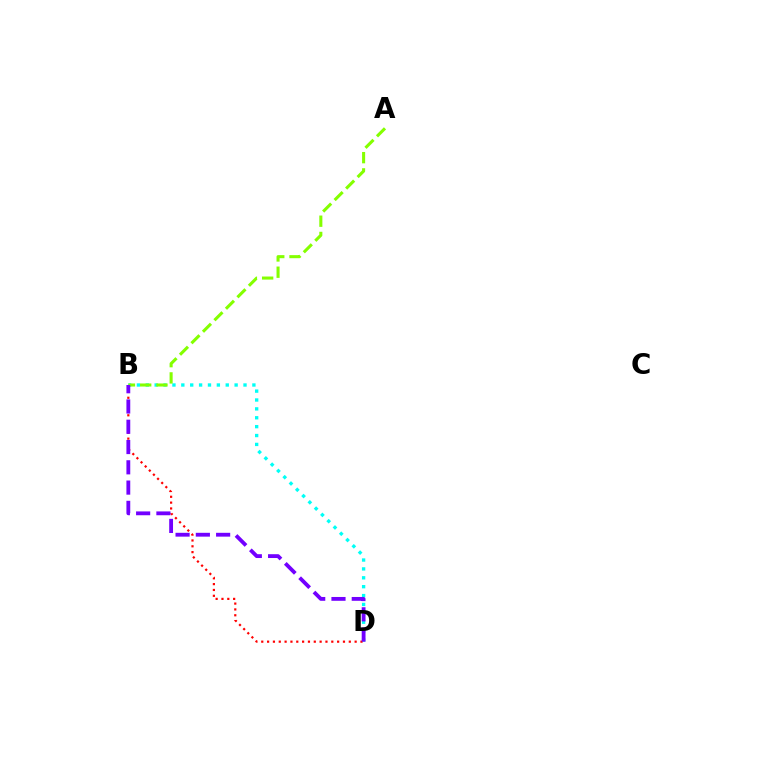{('B', 'D'): [{'color': '#00fff6', 'line_style': 'dotted', 'thickness': 2.41}, {'color': '#ff0000', 'line_style': 'dotted', 'thickness': 1.59}, {'color': '#7200ff', 'line_style': 'dashed', 'thickness': 2.75}], ('A', 'B'): [{'color': '#84ff00', 'line_style': 'dashed', 'thickness': 2.21}]}